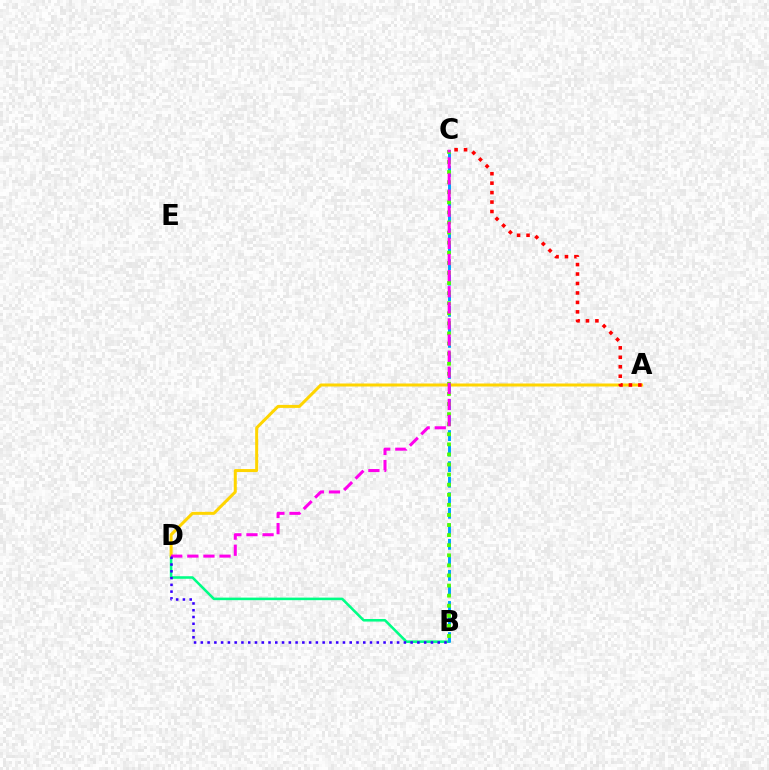{('B', 'D'): [{'color': '#00ff86', 'line_style': 'solid', 'thickness': 1.85}, {'color': '#3700ff', 'line_style': 'dotted', 'thickness': 1.84}], ('A', 'D'): [{'color': '#ffd500', 'line_style': 'solid', 'thickness': 2.16}], ('B', 'C'): [{'color': '#009eff', 'line_style': 'dashed', 'thickness': 2.11}, {'color': '#4fff00', 'line_style': 'dotted', 'thickness': 2.74}], ('C', 'D'): [{'color': '#ff00ed', 'line_style': 'dashed', 'thickness': 2.19}], ('A', 'C'): [{'color': '#ff0000', 'line_style': 'dotted', 'thickness': 2.57}]}